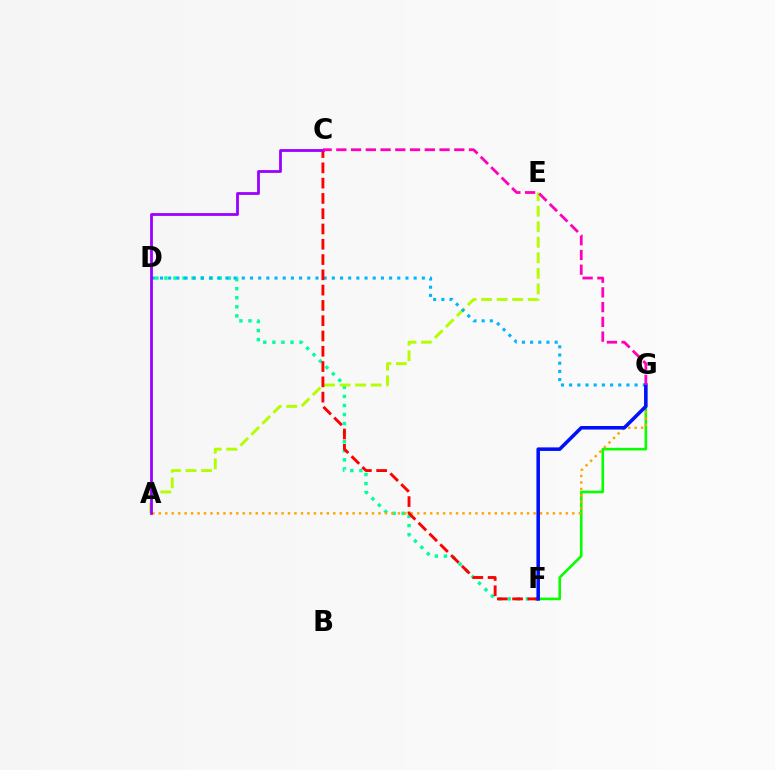{('F', 'G'): [{'color': '#08ff00', 'line_style': 'solid', 'thickness': 1.88}, {'color': '#0010ff', 'line_style': 'solid', 'thickness': 2.55}], ('D', 'F'): [{'color': '#00ff9d', 'line_style': 'dotted', 'thickness': 2.46}], ('A', 'E'): [{'color': '#b3ff00', 'line_style': 'dashed', 'thickness': 2.11}], ('D', 'G'): [{'color': '#00b5ff', 'line_style': 'dotted', 'thickness': 2.22}], ('A', 'G'): [{'color': '#ffa500', 'line_style': 'dotted', 'thickness': 1.76}], ('C', 'F'): [{'color': '#ff0000', 'line_style': 'dashed', 'thickness': 2.08}], ('A', 'C'): [{'color': '#9b00ff', 'line_style': 'solid', 'thickness': 2.0}], ('C', 'G'): [{'color': '#ff00bd', 'line_style': 'dashed', 'thickness': 2.0}]}